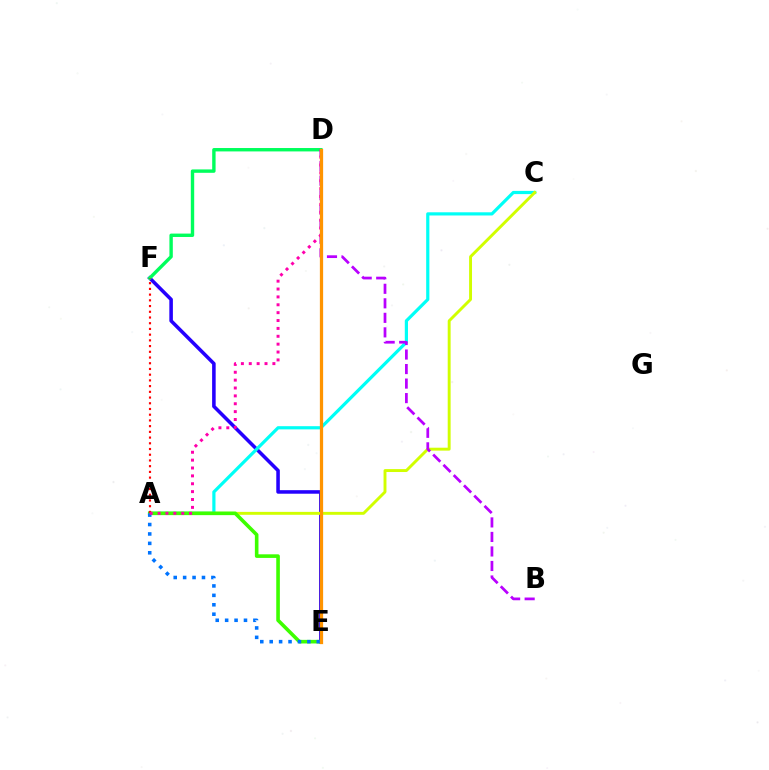{('E', 'F'): [{'color': '#2500ff', 'line_style': 'solid', 'thickness': 2.55}], ('D', 'F'): [{'color': '#00ff5c', 'line_style': 'solid', 'thickness': 2.44}], ('A', 'C'): [{'color': '#00fff6', 'line_style': 'solid', 'thickness': 2.3}, {'color': '#d1ff00', 'line_style': 'solid', 'thickness': 2.1}], ('B', 'D'): [{'color': '#b900ff', 'line_style': 'dashed', 'thickness': 1.97}], ('A', 'E'): [{'color': '#3dff00', 'line_style': 'solid', 'thickness': 2.59}, {'color': '#0074ff', 'line_style': 'dotted', 'thickness': 2.56}], ('A', 'F'): [{'color': '#ff0000', 'line_style': 'dotted', 'thickness': 1.55}], ('A', 'D'): [{'color': '#ff00ac', 'line_style': 'dotted', 'thickness': 2.14}], ('D', 'E'): [{'color': '#ff9400', 'line_style': 'solid', 'thickness': 2.35}]}